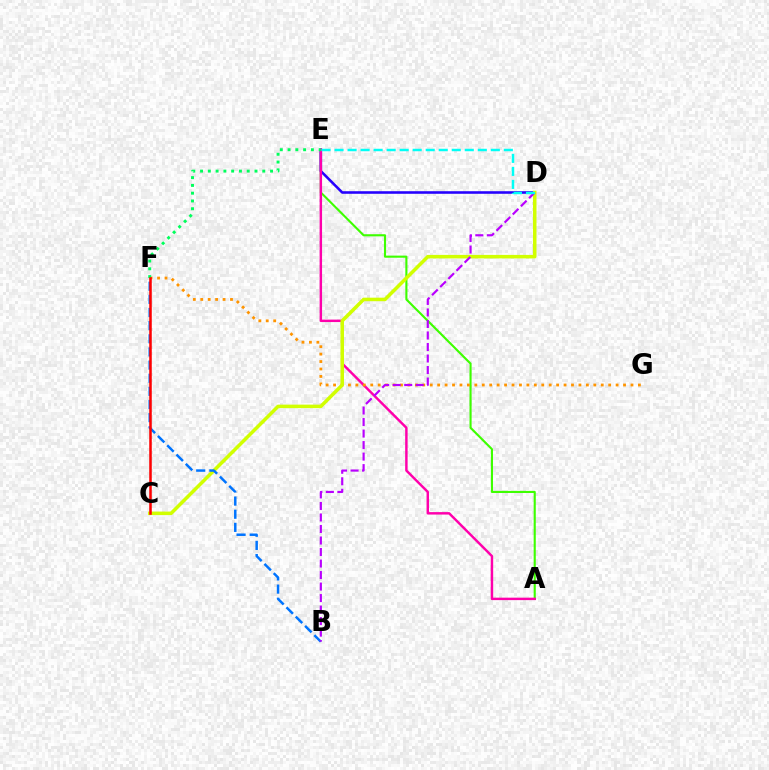{('A', 'E'): [{'color': '#3dff00', 'line_style': 'solid', 'thickness': 1.52}, {'color': '#ff00ac', 'line_style': 'solid', 'thickness': 1.77}], ('D', 'E'): [{'color': '#2500ff', 'line_style': 'solid', 'thickness': 1.85}, {'color': '#00fff6', 'line_style': 'dashed', 'thickness': 1.77}], ('F', 'G'): [{'color': '#ff9400', 'line_style': 'dotted', 'thickness': 2.02}], ('C', 'D'): [{'color': '#d1ff00', 'line_style': 'solid', 'thickness': 2.54}], ('E', 'F'): [{'color': '#00ff5c', 'line_style': 'dotted', 'thickness': 2.11}], ('B', 'F'): [{'color': '#0074ff', 'line_style': 'dashed', 'thickness': 1.79}], ('B', 'D'): [{'color': '#b900ff', 'line_style': 'dashed', 'thickness': 1.56}], ('C', 'F'): [{'color': '#ff0000', 'line_style': 'solid', 'thickness': 1.82}]}